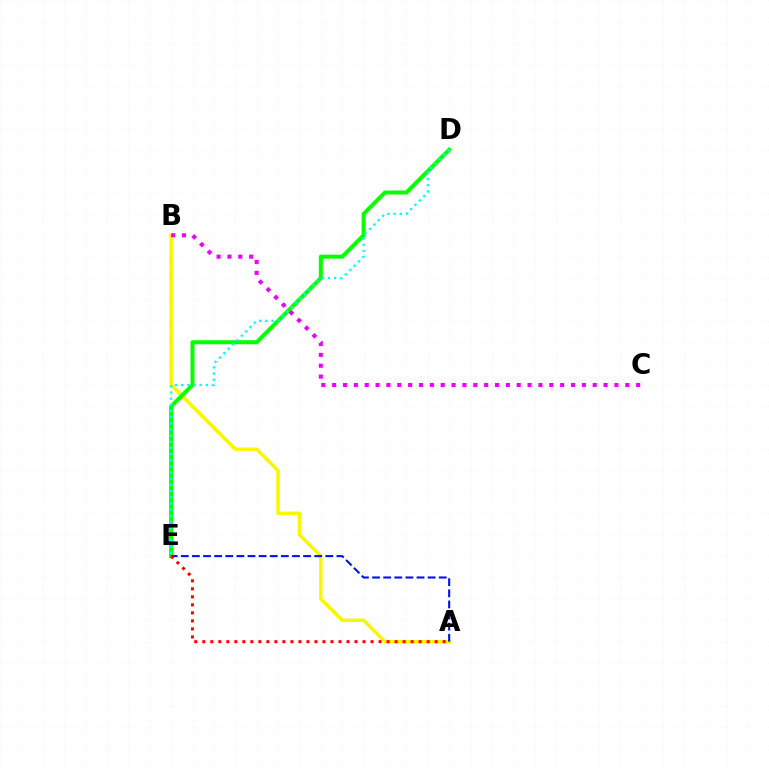{('A', 'B'): [{'color': '#fcf500', 'line_style': 'solid', 'thickness': 2.48}], ('D', 'E'): [{'color': '#08ff00', 'line_style': 'solid', 'thickness': 2.89}, {'color': '#00fff6', 'line_style': 'dotted', 'thickness': 1.68}], ('B', 'C'): [{'color': '#ee00ff', 'line_style': 'dotted', 'thickness': 2.95}], ('A', 'E'): [{'color': '#0010ff', 'line_style': 'dashed', 'thickness': 1.51}, {'color': '#ff0000', 'line_style': 'dotted', 'thickness': 2.18}]}